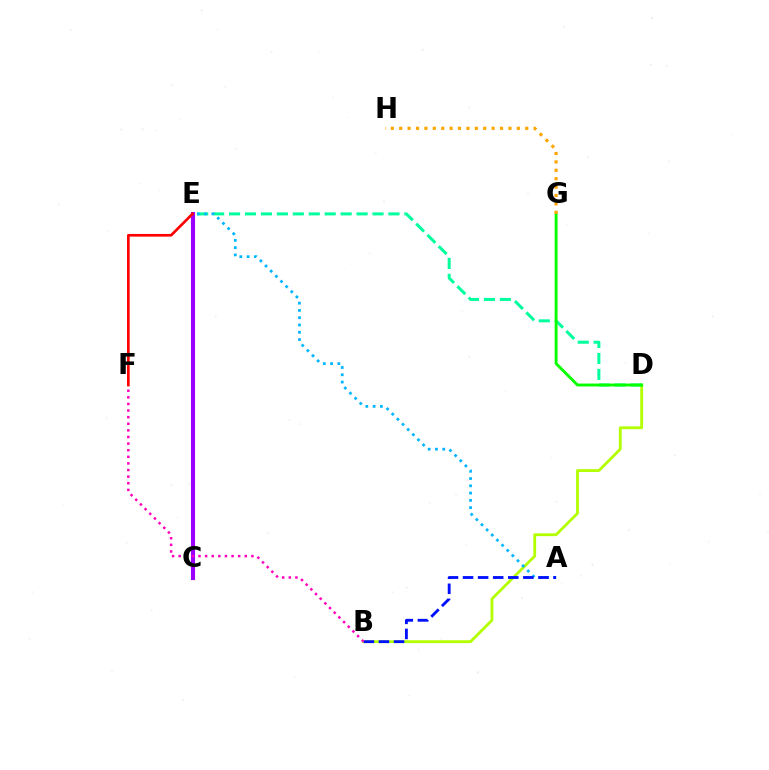{('B', 'D'): [{'color': '#b3ff00', 'line_style': 'solid', 'thickness': 2.01}], ('D', 'E'): [{'color': '#00ff9d', 'line_style': 'dashed', 'thickness': 2.17}], ('C', 'E'): [{'color': '#9b00ff', 'line_style': 'solid', 'thickness': 2.96}], ('A', 'E'): [{'color': '#00b5ff', 'line_style': 'dotted', 'thickness': 1.98}], ('A', 'B'): [{'color': '#0010ff', 'line_style': 'dashed', 'thickness': 2.05}], ('B', 'F'): [{'color': '#ff00bd', 'line_style': 'dotted', 'thickness': 1.8}], ('E', 'F'): [{'color': '#ff0000', 'line_style': 'solid', 'thickness': 1.93}], ('D', 'G'): [{'color': '#08ff00', 'line_style': 'solid', 'thickness': 2.08}], ('G', 'H'): [{'color': '#ffa500', 'line_style': 'dotted', 'thickness': 2.28}]}